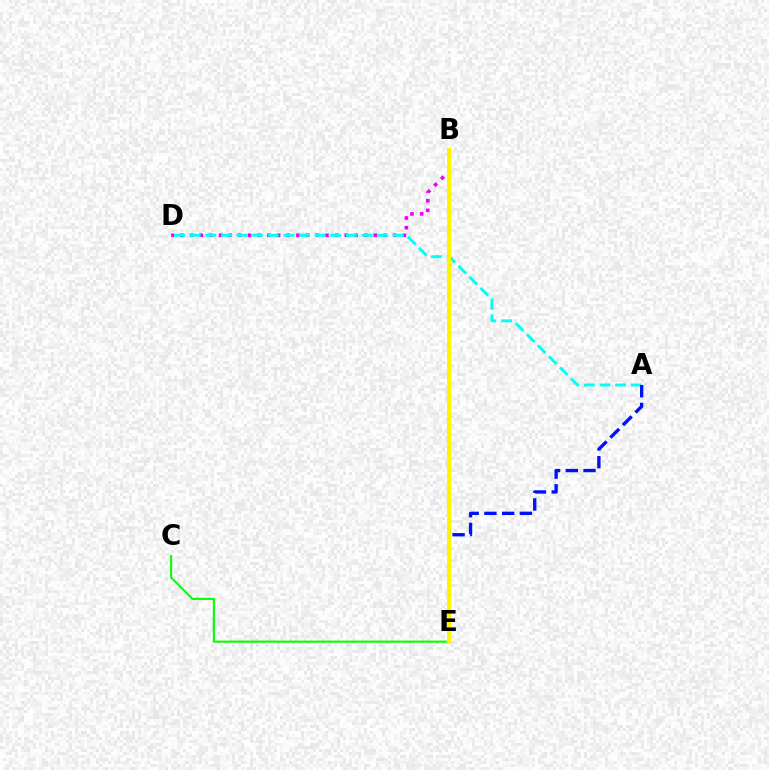{('C', 'E'): [{'color': '#08ff00', 'line_style': 'solid', 'thickness': 1.53}], ('B', 'D'): [{'color': '#ee00ff', 'line_style': 'dotted', 'thickness': 2.63}], ('B', 'E'): [{'color': '#ff0000', 'line_style': 'dashed', 'thickness': 2.84}, {'color': '#fcf500', 'line_style': 'solid', 'thickness': 2.94}], ('A', 'D'): [{'color': '#00fff6', 'line_style': 'dashed', 'thickness': 2.12}], ('A', 'E'): [{'color': '#0010ff', 'line_style': 'dashed', 'thickness': 2.41}]}